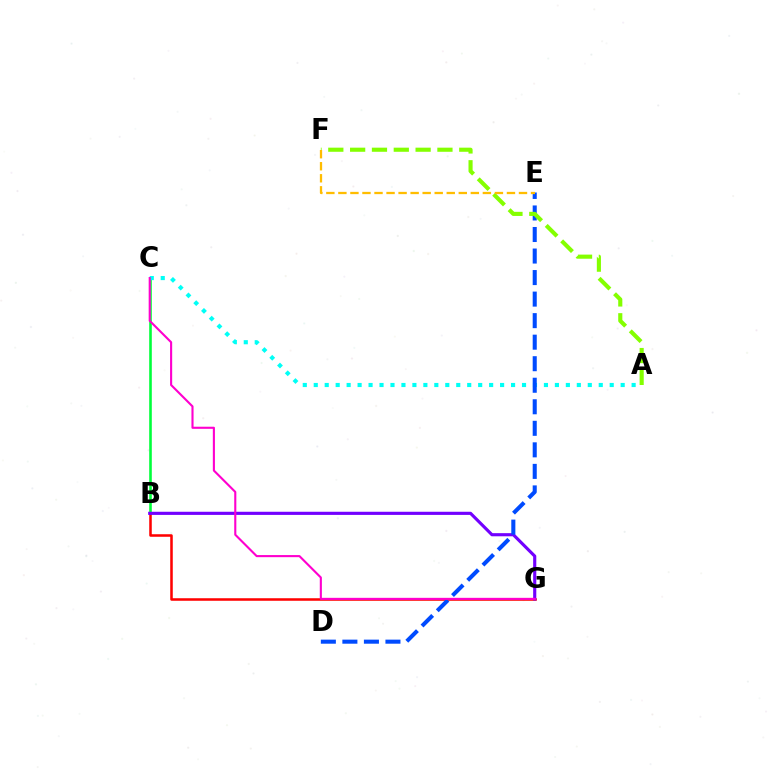{('B', 'C'): [{'color': '#00ff39', 'line_style': 'solid', 'thickness': 1.87}], ('A', 'C'): [{'color': '#00fff6', 'line_style': 'dotted', 'thickness': 2.98}], ('B', 'G'): [{'color': '#ff0000', 'line_style': 'solid', 'thickness': 1.83}, {'color': '#7200ff', 'line_style': 'solid', 'thickness': 2.26}], ('D', 'E'): [{'color': '#004bff', 'line_style': 'dashed', 'thickness': 2.93}], ('C', 'G'): [{'color': '#ff00cf', 'line_style': 'solid', 'thickness': 1.52}], ('A', 'F'): [{'color': '#84ff00', 'line_style': 'dashed', 'thickness': 2.96}], ('E', 'F'): [{'color': '#ffbd00', 'line_style': 'dashed', 'thickness': 1.64}]}